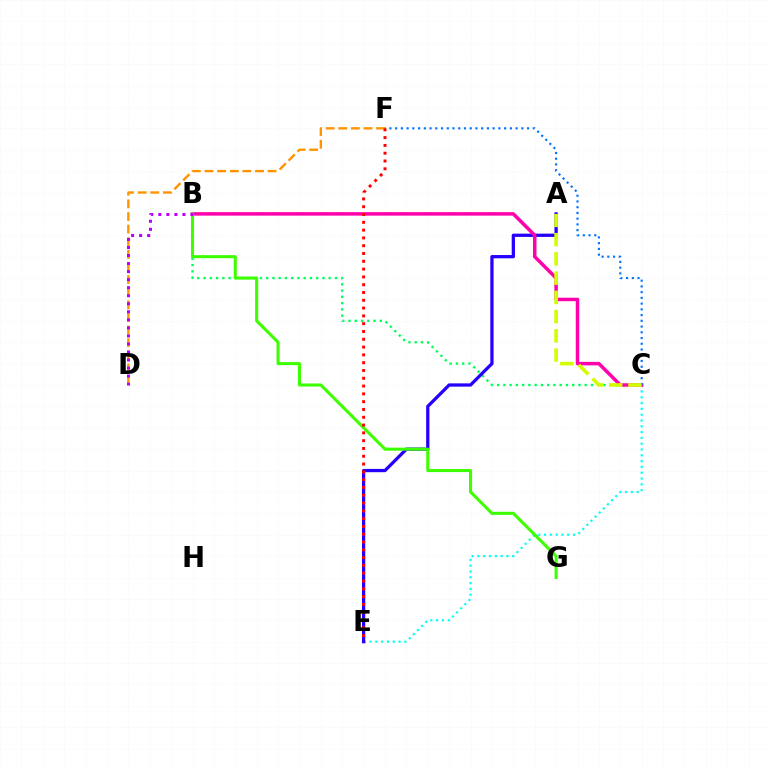{('B', 'C'): [{'color': '#00ff5c', 'line_style': 'dotted', 'thickness': 1.7}, {'color': '#ff00ac', 'line_style': 'solid', 'thickness': 2.51}], ('C', 'E'): [{'color': '#00fff6', 'line_style': 'dotted', 'thickness': 1.58}], ('A', 'E'): [{'color': '#2500ff', 'line_style': 'solid', 'thickness': 2.35}], ('C', 'F'): [{'color': '#0074ff', 'line_style': 'dotted', 'thickness': 1.56}], ('D', 'F'): [{'color': '#ff9400', 'line_style': 'dashed', 'thickness': 1.71}], ('A', 'C'): [{'color': '#d1ff00', 'line_style': 'dashed', 'thickness': 2.61}], ('B', 'G'): [{'color': '#3dff00', 'line_style': 'solid', 'thickness': 2.21}], ('E', 'F'): [{'color': '#ff0000', 'line_style': 'dotted', 'thickness': 2.12}], ('B', 'D'): [{'color': '#b900ff', 'line_style': 'dotted', 'thickness': 2.18}]}